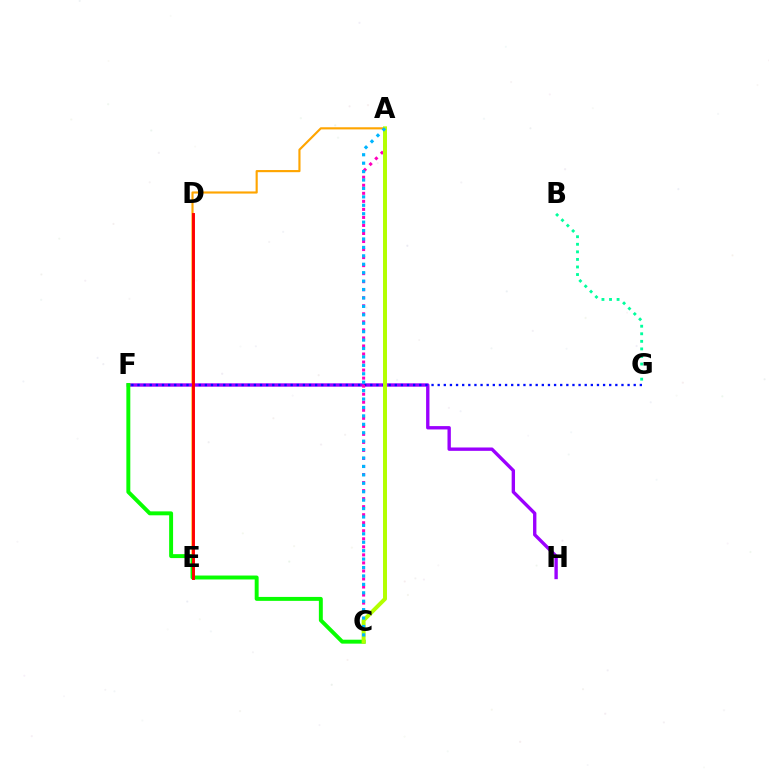{('B', 'G'): [{'color': '#00ff9d', 'line_style': 'dotted', 'thickness': 2.06}], ('A', 'E'): [{'color': '#ffa500', 'line_style': 'solid', 'thickness': 1.55}], ('F', 'H'): [{'color': '#9b00ff', 'line_style': 'solid', 'thickness': 2.42}], ('C', 'F'): [{'color': '#08ff00', 'line_style': 'solid', 'thickness': 2.83}], ('F', 'G'): [{'color': '#0010ff', 'line_style': 'dotted', 'thickness': 1.66}], ('D', 'E'): [{'color': '#ff0000', 'line_style': 'solid', 'thickness': 2.11}], ('A', 'C'): [{'color': '#ff00bd', 'line_style': 'dotted', 'thickness': 2.18}, {'color': '#b3ff00', 'line_style': 'solid', 'thickness': 2.86}, {'color': '#00b5ff', 'line_style': 'dotted', 'thickness': 2.29}]}